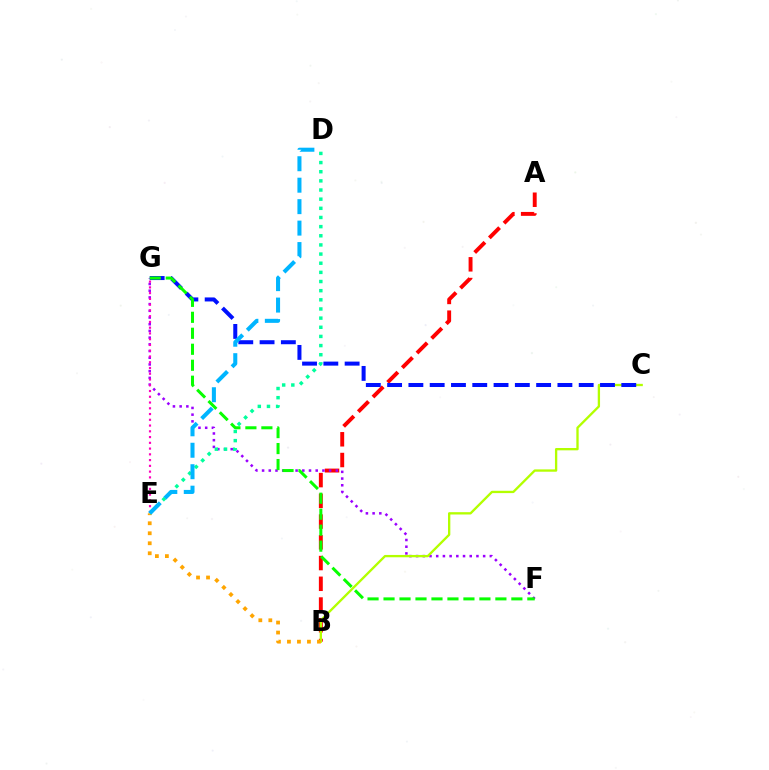{('A', 'B'): [{'color': '#ff0000', 'line_style': 'dashed', 'thickness': 2.82}], ('F', 'G'): [{'color': '#9b00ff', 'line_style': 'dotted', 'thickness': 1.82}, {'color': '#08ff00', 'line_style': 'dashed', 'thickness': 2.17}], ('B', 'C'): [{'color': '#b3ff00', 'line_style': 'solid', 'thickness': 1.67}], ('C', 'G'): [{'color': '#0010ff', 'line_style': 'dashed', 'thickness': 2.89}], ('B', 'E'): [{'color': '#ffa500', 'line_style': 'dotted', 'thickness': 2.72}], ('D', 'E'): [{'color': '#00ff9d', 'line_style': 'dotted', 'thickness': 2.49}, {'color': '#00b5ff', 'line_style': 'dashed', 'thickness': 2.92}], ('E', 'G'): [{'color': '#ff00bd', 'line_style': 'dotted', 'thickness': 1.56}]}